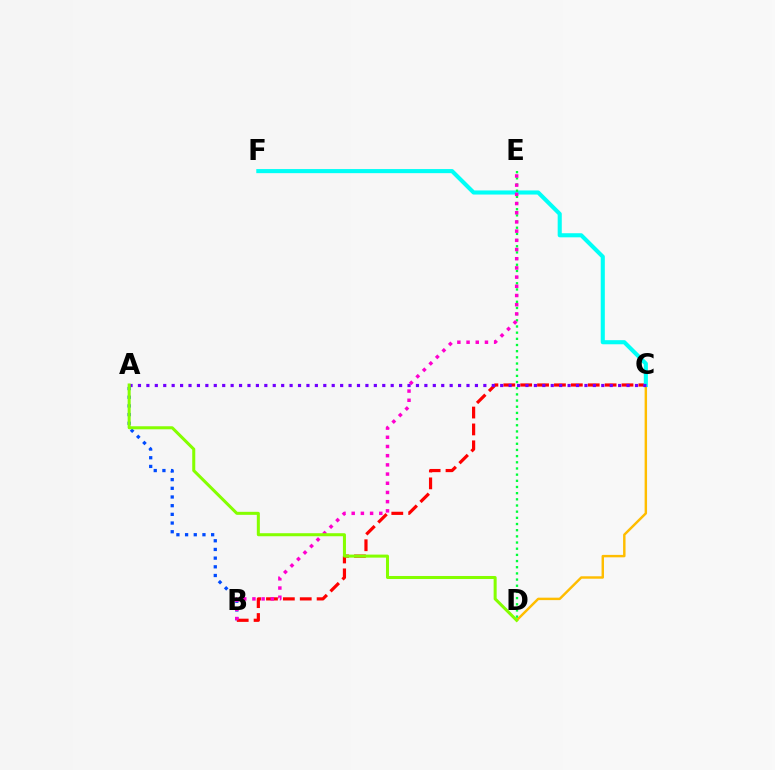{('C', 'D'): [{'color': '#ffbd00', 'line_style': 'solid', 'thickness': 1.76}], ('A', 'B'): [{'color': '#004bff', 'line_style': 'dotted', 'thickness': 2.36}], ('B', 'C'): [{'color': '#ff0000', 'line_style': 'dashed', 'thickness': 2.29}], ('C', 'F'): [{'color': '#00fff6', 'line_style': 'solid', 'thickness': 2.95}], ('D', 'E'): [{'color': '#00ff39', 'line_style': 'dotted', 'thickness': 1.68}], ('A', 'C'): [{'color': '#7200ff', 'line_style': 'dotted', 'thickness': 2.29}], ('B', 'E'): [{'color': '#ff00cf', 'line_style': 'dotted', 'thickness': 2.5}], ('A', 'D'): [{'color': '#84ff00', 'line_style': 'solid', 'thickness': 2.18}]}